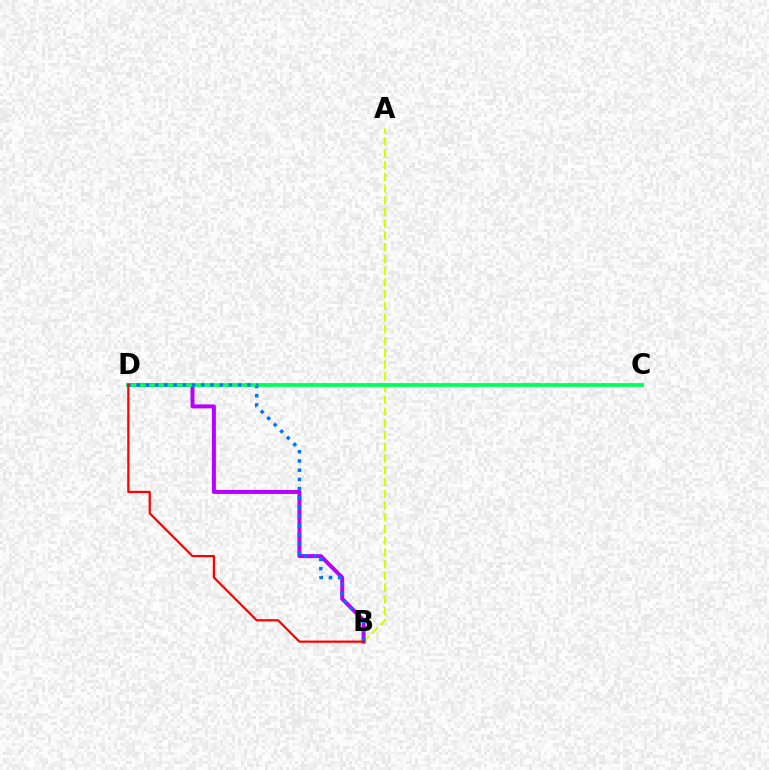{('A', 'B'): [{'color': '#d1ff00', 'line_style': 'dashed', 'thickness': 1.6}], ('B', 'D'): [{'color': '#b900ff', 'line_style': 'solid', 'thickness': 2.87}, {'color': '#0074ff', 'line_style': 'dotted', 'thickness': 2.51}, {'color': '#ff0000', 'line_style': 'solid', 'thickness': 1.59}], ('C', 'D'): [{'color': '#00ff5c', 'line_style': 'solid', 'thickness': 2.72}]}